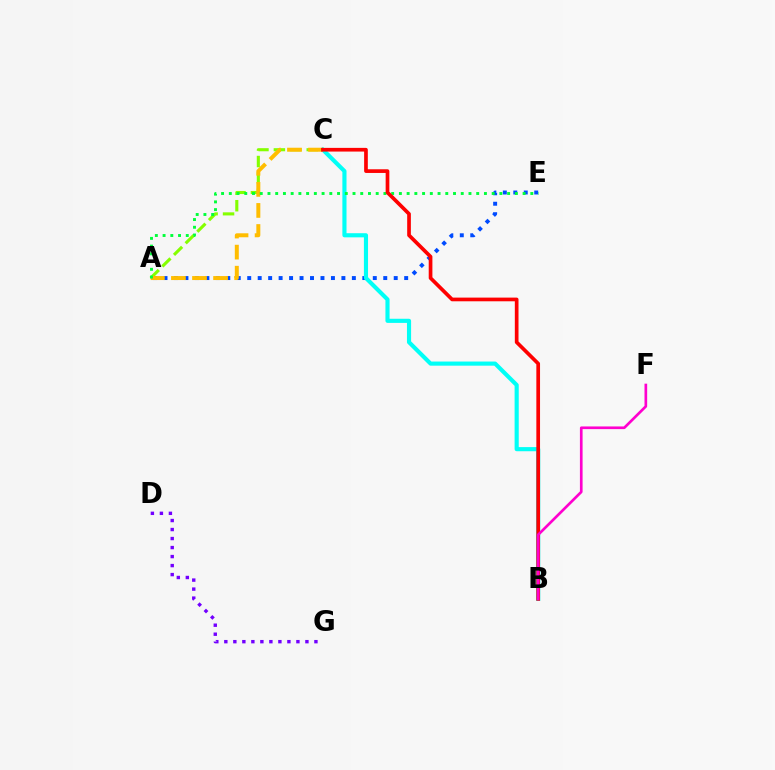{('A', 'E'): [{'color': '#004bff', 'line_style': 'dotted', 'thickness': 2.84}, {'color': '#00ff39', 'line_style': 'dotted', 'thickness': 2.1}], ('A', 'C'): [{'color': '#84ff00', 'line_style': 'dashed', 'thickness': 2.23}, {'color': '#ffbd00', 'line_style': 'dashed', 'thickness': 2.86}], ('B', 'C'): [{'color': '#00fff6', 'line_style': 'solid', 'thickness': 2.97}, {'color': '#ff0000', 'line_style': 'solid', 'thickness': 2.65}], ('D', 'G'): [{'color': '#7200ff', 'line_style': 'dotted', 'thickness': 2.45}], ('B', 'F'): [{'color': '#ff00cf', 'line_style': 'solid', 'thickness': 1.92}]}